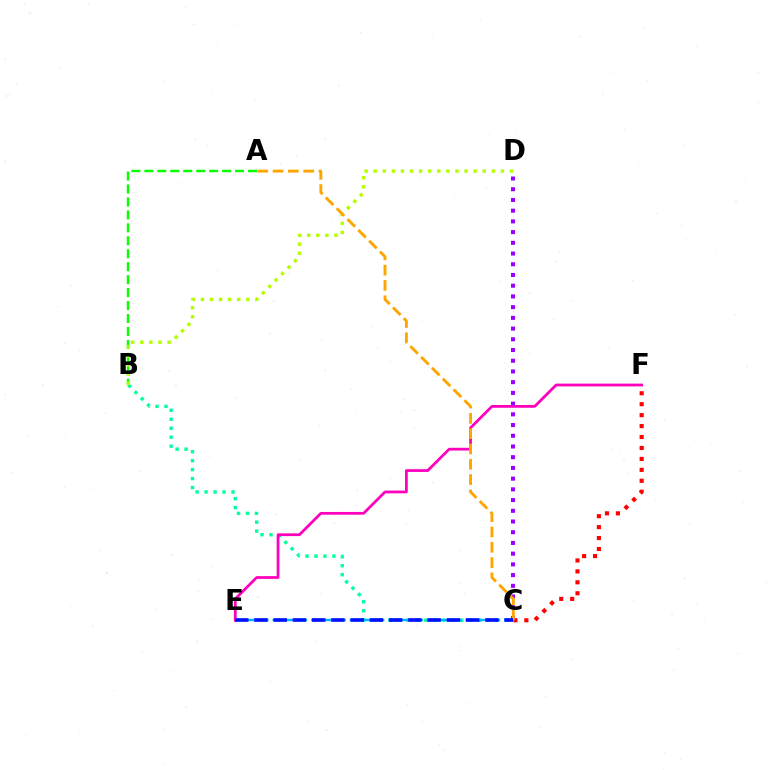{('B', 'C'): [{'color': '#00ff9d', 'line_style': 'dotted', 'thickness': 2.44}], ('E', 'F'): [{'color': '#ff00bd', 'line_style': 'solid', 'thickness': 1.99}], ('A', 'B'): [{'color': '#08ff00', 'line_style': 'dashed', 'thickness': 1.76}], ('B', 'D'): [{'color': '#b3ff00', 'line_style': 'dotted', 'thickness': 2.47}], ('C', 'E'): [{'color': '#00b5ff', 'line_style': 'dashed', 'thickness': 1.75}, {'color': '#0010ff', 'line_style': 'dashed', 'thickness': 2.61}], ('C', 'F'): [{'color': '#ff0000', 'line_style': 'dotted', 'thickness': 2.97}], ('C', 'D'): [{'color': '#9b00ff', 'line_style': 'dotted', 'thickness': 2.91}], ('A', 'C'): [{'color': '#ffa500', 'line_style': 'dashed', 'thickness': 2.08}]}